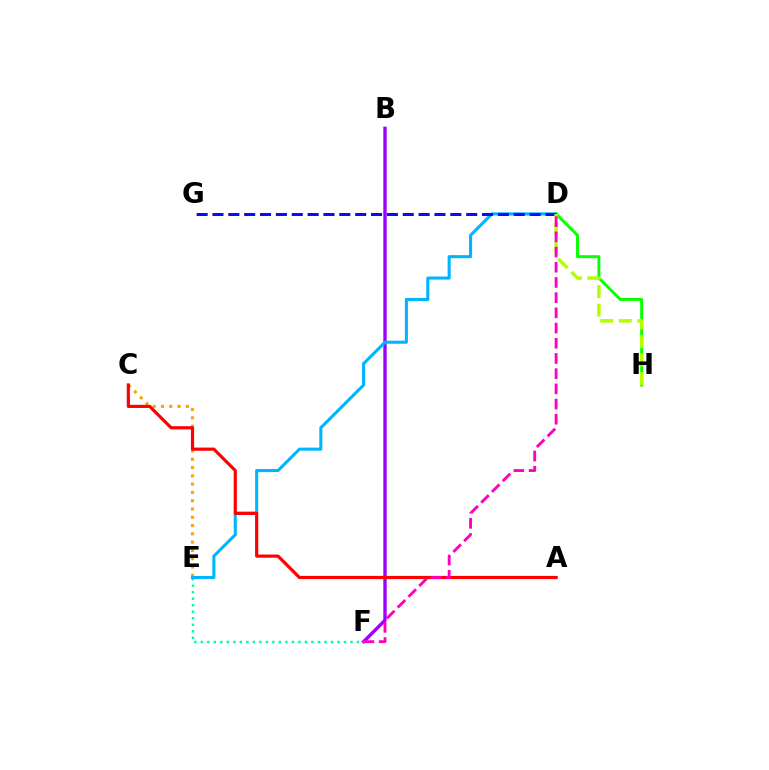{('B', 'F'): [{'color': '#9b00ff', 'line_style': 'solid', 'thickness': 2.43}], ('E', 'F'): [{'color': '#00ff9d', 'line_style': 'dotted', 'thickness': 1.77}], ('C', 'E'): [{'color': '#ffa500', 'line_style': 'dotted', 'thickness': 2.25}], ('D', 'E'): [{'color': '#00b5ff', 'line_style': 'solid', 'thickness': 2.21}], ('A', 'C'): [{'color': '#ff0000', 'line_style': 'solid', 'thickness': 2.29}], ('D', 'H'): [{'color': '#08ff00', 'line_style': 'solid', 'thickness': 2.12}, {'color': '#b3ff00', 'line_style': 'dashed', 'thickness': 2.52}], ('D', 'G'): [{'color': '#0010ff', 'line_style': 'dashed', 'thickness': 2.15}], ('D', 'F'): [{'color': '#ff00bd', 'line_style': 'dashed', 'thickness': 2.07}]}